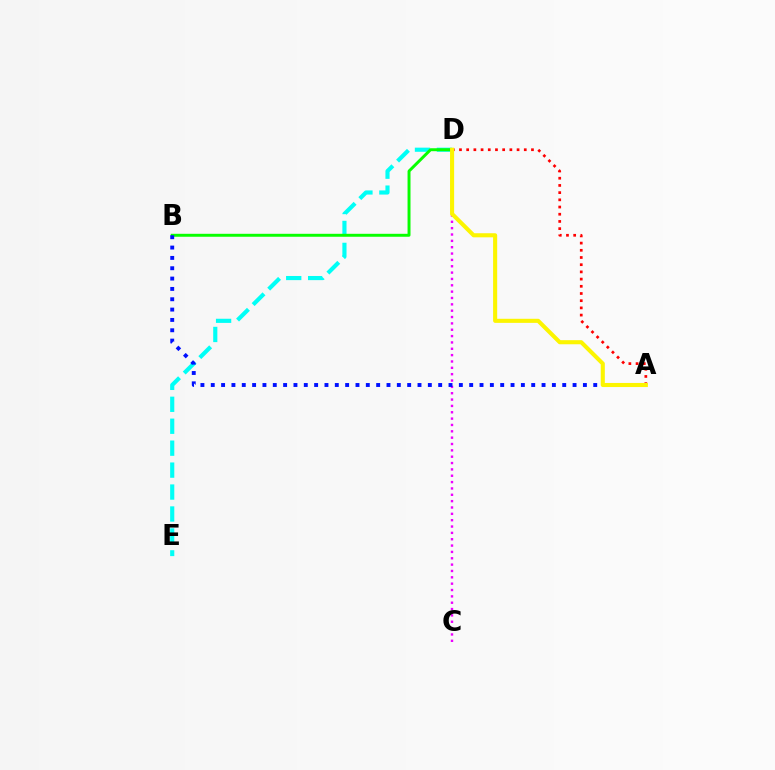{('D', 'E'): [{'color': '#00fff6', 'line_style': 'dashed', 'thickness': 2.98}], ('C', 'D'): [{'color': '#ee00ff', 'line_style': 'dotted', 'thickness': 1.72}], ('B', 'D'): [{'color': '#08ff00', 'line_style': 'solid', 'thickness': 2.13}], ('A', 'B'): [{'color': '#0010ff', 'line_style': 'dotted', 'thickness': 2.81}], ('A', 'D'): [{'color': '#ff0000', 'line_style': 'dotted', 'thickness': 1.96}, {'color': '#fcf500', 'line_style': 'solid', 'thickness': 2.94}]}